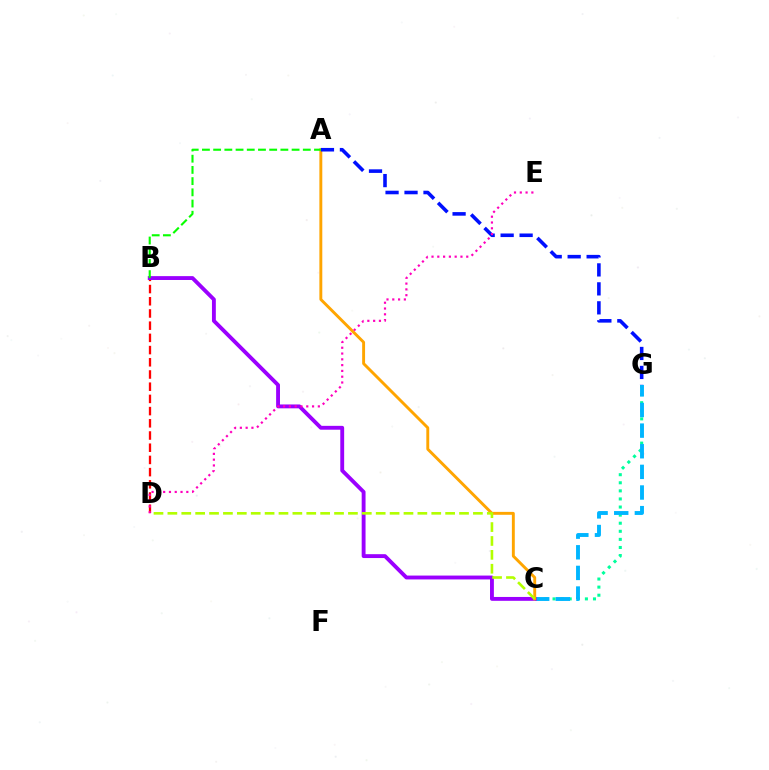{('B', 'D'): [{'color': '#ff0000', 'line_style': 'dashed', 'thickness': 1.66}], ('C', 'G'): [{'color': '#00ff9d', 'line_style': 'dotted', 'thickness': 2.2}, {'color': '#00b5ff', 'line_style': 'dashed', 'thickness': 2.8}], ('B', 'C'): [{'color': '#9b00ff', 'line_style': 'solid', 'thickness': 2.78}], ('A', 'C'): [{'color': '#ffa500', 'line_style': 'solid', 'thickness': 2.09}], ('A', 'G'): [{'color': '#0010ff', 'line_style': 'dashed', 'thickness': 2.58}], ('A', 'B'): [{'color': '#08ff00', 'line_style': 'dashed', 'thickness': 1.52}], ('D', 'E'): [{'color': '#ff00bd', 'line_style': 'dotted', 'thickness': 1.57}], ('C', 'D'): [{'color': '#b3ff00', 'line_style': 'dashed', 'thickness': 1.89}]}